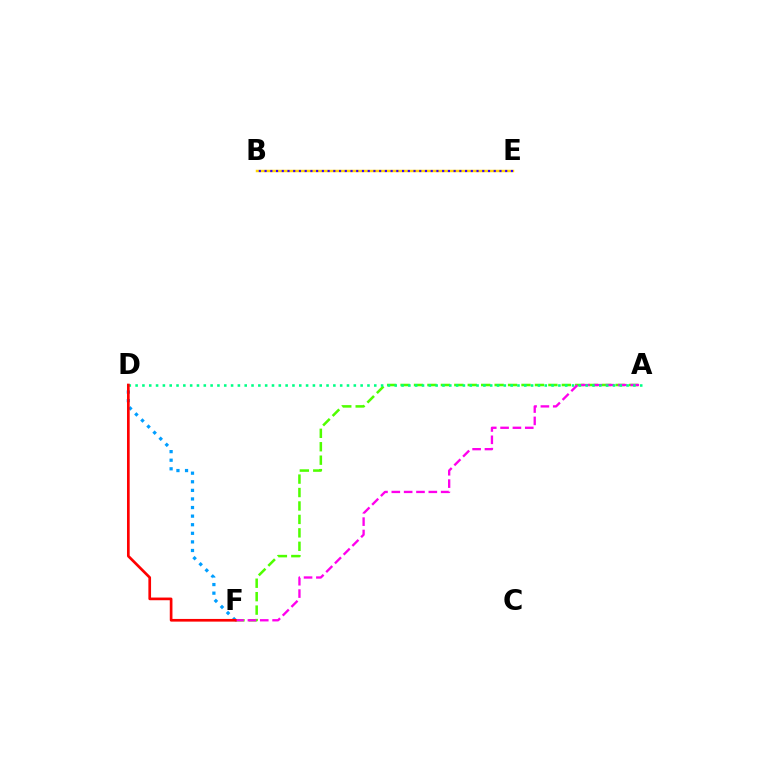{('B', 'E'): [{'color': '#ffd500', 'line_style': 'solid', 'thickness': 1.77}, {'color': '#3700ff', 'line_style': 'dotted', 'thickness': 1.56}], ('A', 'F'): [{'color': '#4fff00', 'line_style': 'dashed', 'thickness': 1.83}, {'color': '#ff00ed', 'line_style': 'dashed', 'thickness': 1.68}], ('D', 'F'): [{'color': '#009eff', 'line_style': 'dotted', 'thickness': 2.33}, {'color': '#ff0000', 'line_style': 'solid', 'thickness': 1.93}], ('A', 'D'): [{'color': '#00ff86', 'line_style': 'dotted', 'thickness': 1.85}]}